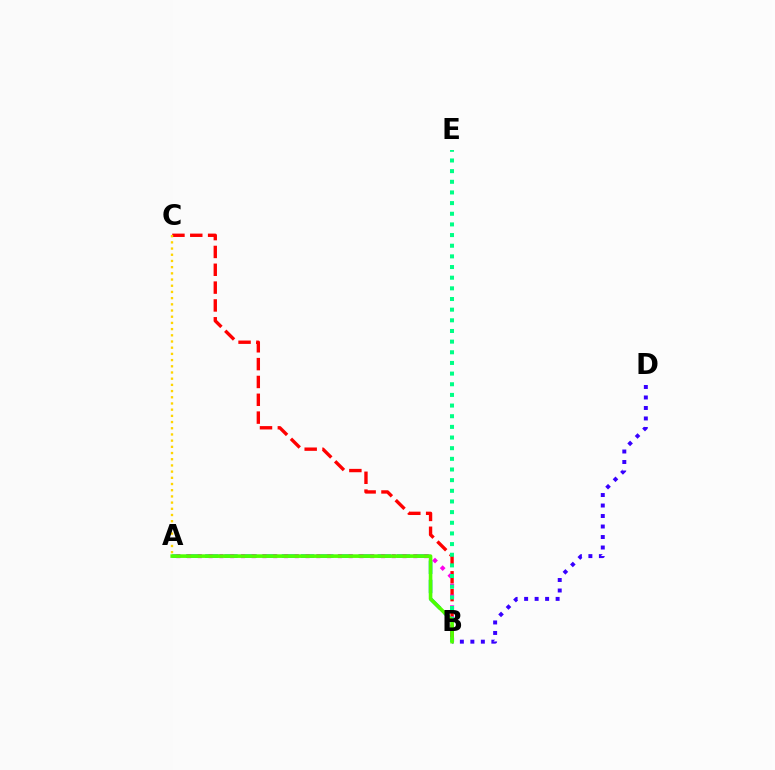{('A', 'B'): [{'color': '#009eff', 'line_style': 'dashed', 'thickness': 2.6}, {'color': '#ff00ed', 'line_style': 'dotted', 'thickness': 2.93}, {'color': '#4fff00', 'line_style': 'solid', 'thickness': 2.61}], ('B', 'C'): [{'color': '#ff0000', 'line_style': 'dashed', 'thickness': 2.42}], ('B', 'D'): [{'color': '#3700ff', 'line_style': 'dotted', 'thickness': 2.85}], ('B', 'E'): [{'color': '#00ff86', 'line_style': 'dotted', 'thickness': 2.9}], ('A', 'C'): [{'color': '#ffd500', 'line_style': 'dotted', 'thickness': 1.68}]}